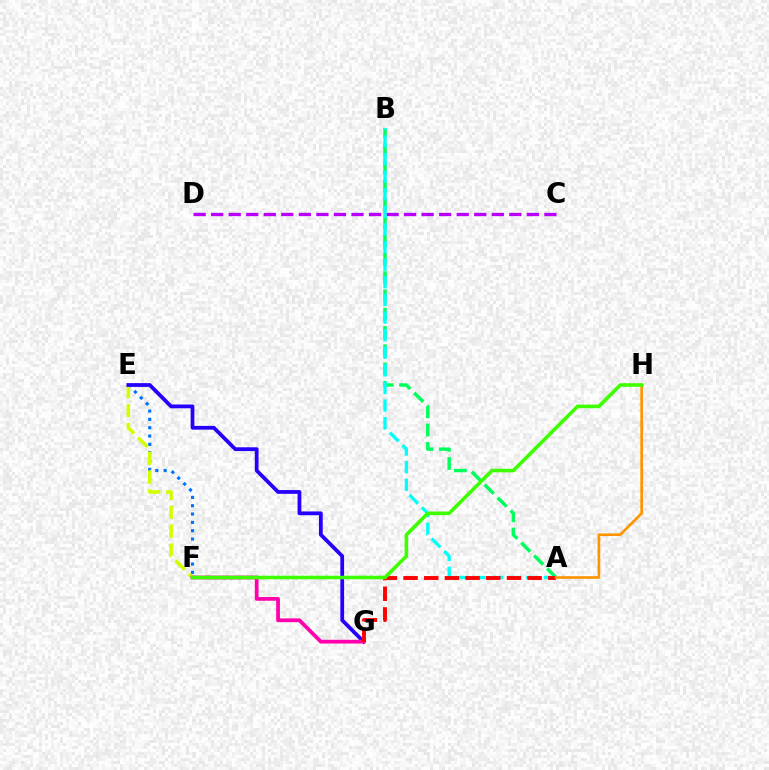{('A', 'B'): [{'color': '#00ff5c', 'line_style': 'dashed', 'thickness': 2.48}, {'color': '#00fff6', 'line_style': 'dashed', 'thickness': 2.39}], ('E', 'F'): [{'color': '#0074ff', 'line_style': 'dotted', 'thickness': 2.26}, {'color': '#d1ff00', 'line_style': 'dashed', 'thickness': 2.56}], ('C', 'D'): [{'color': '#b900ff', 'line_style': 'dashed', 'thickness': 2.38}], ('E', 'G'): [{'color': '#2500ff', 'line_style': 'solid', 'thickness': 2.72}], ('F', 'G'): [{'color': '#ff00ac', 'line_style': 'solid', 'thickness': 2.69}], ('A', 'G'): [{'color': '#ff0000', 'line_style': 'dashed', 'thickness': 2.81}], ('A', 'H'): [{'color': '#ff9400', 'line_style': 'solid', 'thickness': 1.93}], ('F', 'H'): [{'color': '#3dff00', 'line_style': 'solid', 'thickness': 2.58}]}